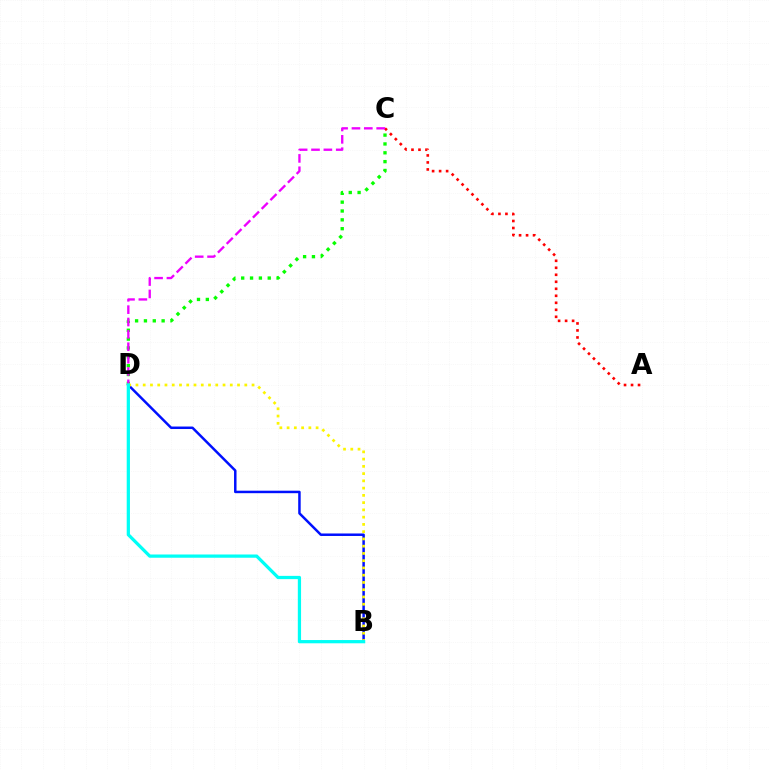{('C', 'D'): [{'color': '#08ff00', 'line_style': 'dotted', 'thickness': 2.4}, {'color': '#ee00ff', 'line_style': 'dashed', 'thickness': 1.68}], ('B', 'D'): [{'color': '#0010ff', 'line_style': 'solid', 'thickness': 1.79}, {'color': '#fcf500', 'line_style': 'dotted', 'thickness': 1.97}, {'color': '#00fff6', 'line_style': 'solid', 'thickness': 2.34}], ('A', 'C'): [{'color': '#ff0000', 'line_style': 'dotted', 'thickness': 1.9}]}